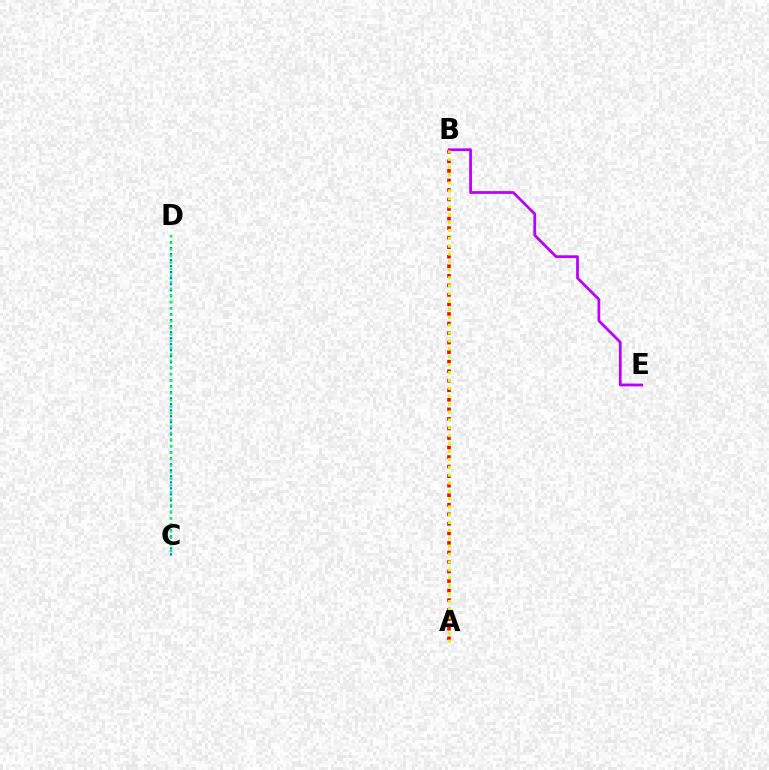{('C', 'D'): [{'color': '#0074ff', 'line_style': 'dotted', 'thickness': 1.63}, {'color': '#00ff5c', 'line_style': 'dotted', 'thickness': 1.78}], ('B', 'E'): [{'color': '#b900ff', 'line_style': 'solid', 'thickness': 1.99}], ('A', 'B'): [{'color': '#ff0000', 'line_style': 'dotted', 'thickness': 2.59}, {'color': '#d1ff00', 'line_style': 'dotted', 'thickness': 2.15}]}